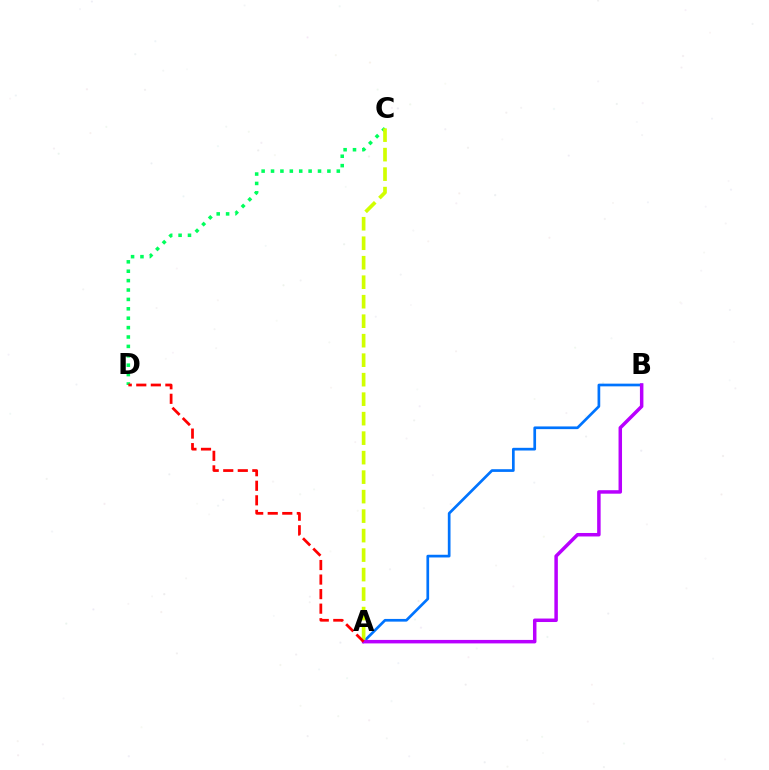{('A', 'B'): [{'color': '#0074ff', 'line_style': 'solid', 'thickness': 1.94}, {'color': '#b900ff', 'line_style': 'solid', 'thickness': 2.51}], ('C', 'D'): [{'color': '#00ff5c', 'line_style': 'dotted', 'thickness': 2.55}], ('A', 'C'): [{'color': '#d1ff00', 'line_style': 'dashed', 'thickness': 2.65}], ('A', 'D'): [{'color': '#ff0000', 'line_style': 'dashed', 'thickness': 1.98}]}